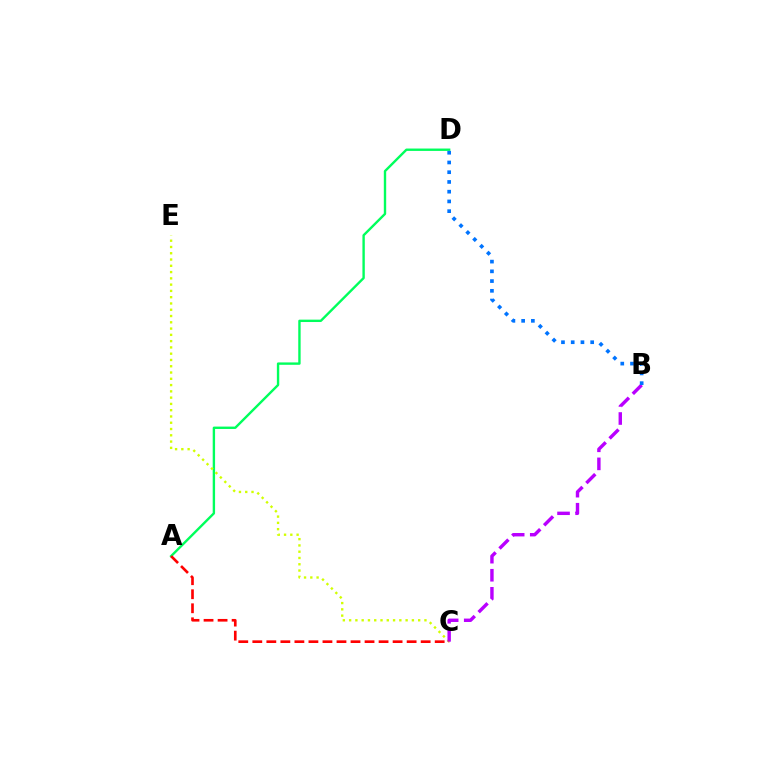{('A', 'D'): [{'color': '#00ff5c', 'line_style': 'solid', 'thickness': 1.71}], ('C', 'E'): [{'color': '#d1ff00', 'line_style': 'dotted', 'thickness': 1.71}], ('B', 'C'): [{'color': '#b900ff', 'line_style': 'dashed', 'thickness': 2.46}], ('A', 'C'): [{'color': '#ff0000', 'line_style': 'dashed', 'thickness': 1.91}], ('B', 'D'): [{'color': '#0074ff', 'line_style': 'dotted', 'thickness': 2.65}]}